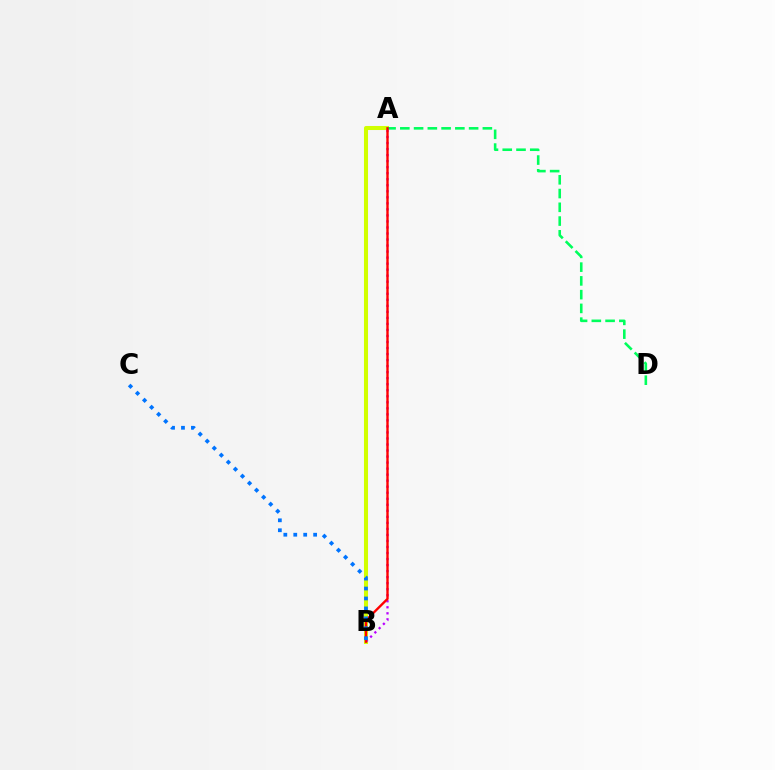{('A', 'B'): [{'color': '#d1ff00', 'line_style': 'solid', 'thickness': 2.91}, {'color': '#b900ff', 'line_style': 'dotted', 'thickness': 1.64}, {'color': '#ff0000', 'line_style': 'solid', 'thickness': 1.71}], ('A', 'D'): [{'color': '#00ff5c', 'line_style': 'dashed', 'thickness': 1.87}], ('B', 'C'): [{'color': '#0074ff', 'line_style': 'dotted', 'thickness': 2.7}]}